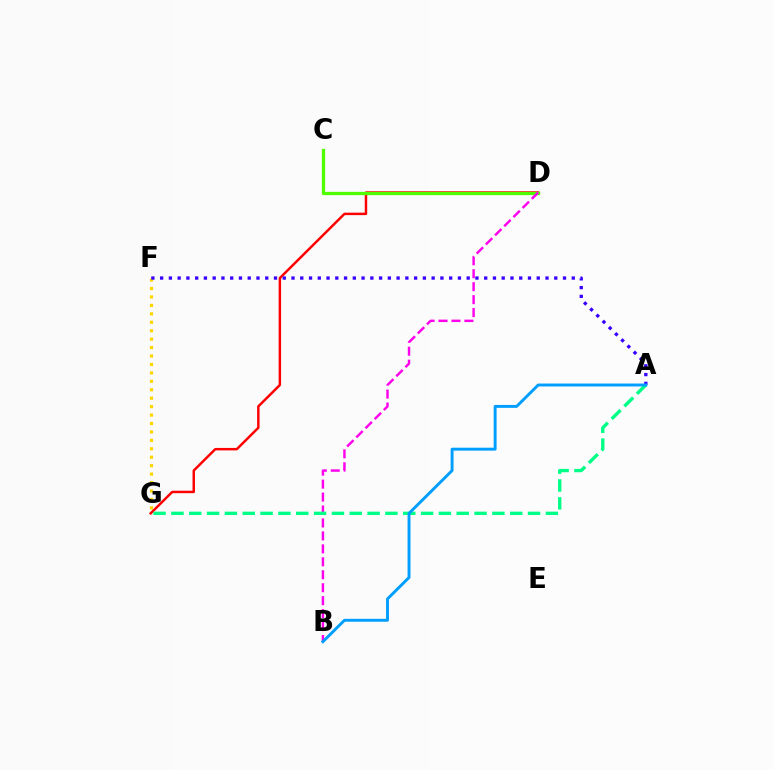{('F', 'G'): [{'color': '#ffd500', 'line_style': 'dotted', 'thickness': 2.29}], ('D', 'G'): [{'color': '#ff0000', 'line_style': 'solid', 'thickness': 1.77}], ('C', 'D'): [{'color': '#4fff00', 'line_style': 'solid', 'thickness': 2.35}], ('B', 'D'): [{'color': '#ff00ed', 'line_style': 'dashed', 'thickness': 1.76}], ('A', 'G'): [{'color': '#00ff86', 'line_style': 'dashed', 'thickness': 2.42}], ('A', 'F'): [{'color': '#3700ff', 'line_style': 'dotted', 'thickness': 2.38}], ('A', 'B'): [{'color': '#009eff', 'line_style': 'solid', 'thickness': 2.1}]}